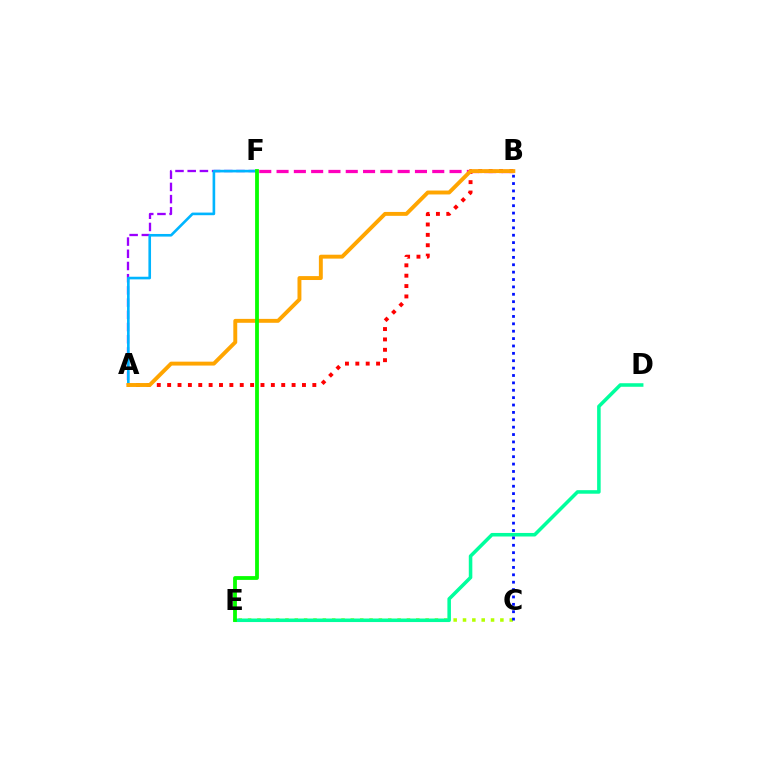{('A', 'F'): [{'color': '#9b00ff', 'line_style': 'dashed', 'thickness': 1.66}, {'color': '#00b5ff', 'line_style': 'solid', 'thickness': 1.89}], ('C', 'E'): [{'color': '#b3ff00', 'line_style': 'dotted', 'thickness': 2.54}], ('B', 'F'): [{'color': '#ff00bd', 'line_style': 'dashed', 'thickness': 2.35}], ('D', 'E'): [{'color': '#00ff9d', 'line_style': 'solid', 'thickness': 2.55}], ('A', 'B'): [{'color': '#ff0000', 'line_style': 'dotted', 'thickness': 2.82}, {'color': '#ffa500', 'line_style': 'solid', 'thickness': 2.82}], ('E', 'F'): [{'color': '#08ff00', 'line_style': 'solid', 'thickness': 2.73}], ('B', 'C'): [{'color': '#0010ff', 'line_style': 'dotted', 'thickness': 2.01}]}